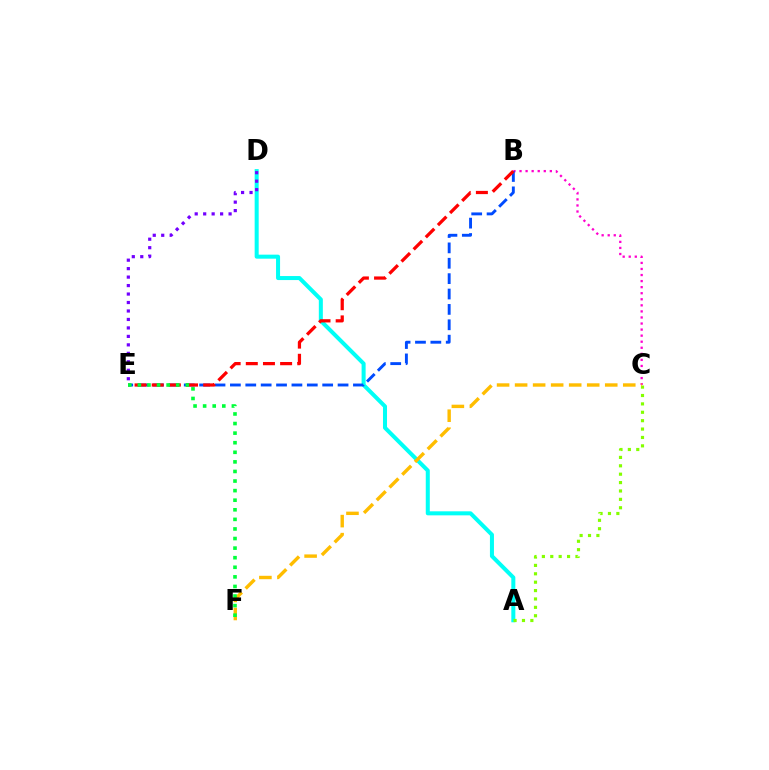{('B', 'C'): [{'color': '#ff00cf', 'line_style': 'dotted', 'thickness': 1.65}], ('A', 'D'): [{'color': '#00fff6', 'line_style': 'solid', 'thickness': 2.9}], ('D', 'E'): [{'color': '#7200ff', 'line_style': 'dotted', 'thickness': 2.3}], ('A', 'C'): [{'color': '#84ff00', 'line_style': 'dotted', 'thickness': 2.28}], ('B', 'E'): [{'color': '#004bff', 'line_style': 'dashed', 'thickness': 2.09}, {'color': '#ff0000', 'line_style': 'dashed', 'thickness': 2.33}], ('C', 'F'): [{'color': '#ffbd00', 'line_style': 'dashed', 'thickness': 2.45}], ('E', 'F'): [{'color': '#00ff39', 'line_style': 'dotted', 'thickness': 2.6}]}